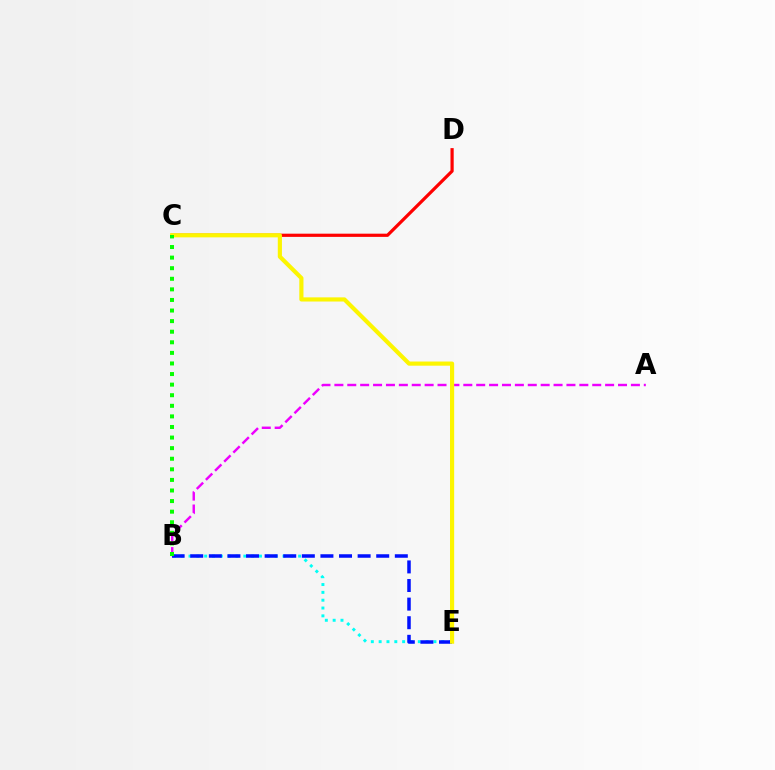{('B', 'E'): [{'color': '#00fff6', 'line_style': 'dotted', 'thickness': 2.13}, {'color': '#0010ff', 'line_style': 'dashed', 'thickness': 2.53}], ('A', 'B'): [{'color': '#ee00ff', 'line_style': 'dashed', 'thickness': 1.75}], ('C', 'D'): [{'color': '#ff0000', 'line_style': 'solid', 'thickness': 2.3}], ('C', 'E'): [{'color': '#fcf500', 'line_style': 'solid', 'thickness': 2.99}], ('B', 'C'): [{'color': '#08ff00', 'line_style': 'dotted', 'thickness': 2.88}]}